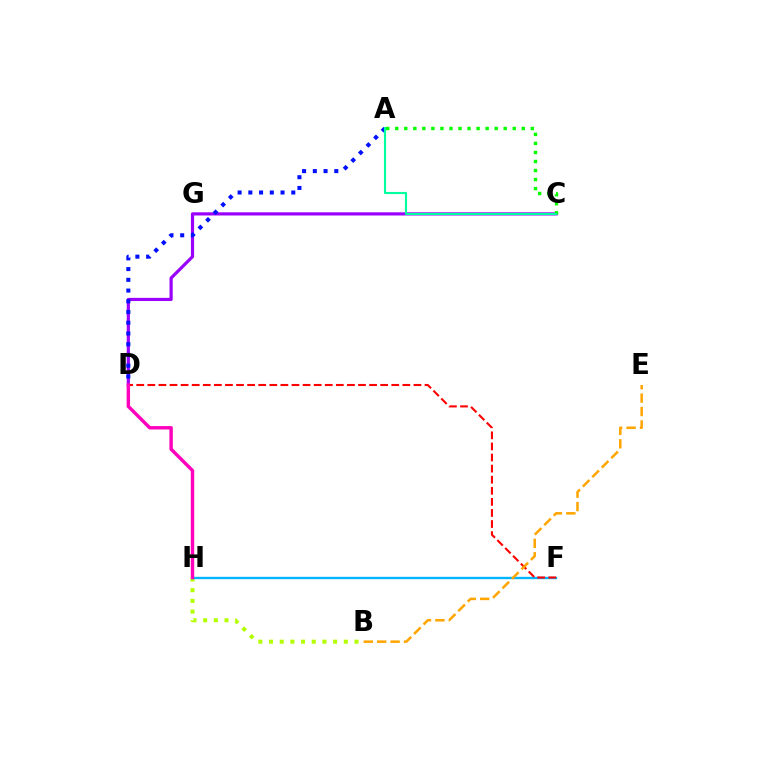{('B', 'H'): [{'color': '#b3ff00', 'line_style': 'dotted', 'thickness': 2.9}], ('F', 'H'): [{'color': '#00b5ff', 'line_style': 'solid', 'thickness': 1.7}], ('D', 'F'): [{'color': '#ff0000', 'line_style': 'dashed', 'thickness': 1.51}], ('B', 'E'): [{'color': '#ffa500', 'line_style': 'dashed', 'thickness': 1.82}], ('C', 'D'): [{'color': '#9b00ff', 'line_style': 'solid', 'thickness': 2.29}], ('D', 'H'): [{'color': '#ff00bd', 'line_style': 'solid', 'thickness': 2.47}], ('A', 'D'): [{'color': '#0010ff', 'line_style': 'dotted', 'thickness': 2.92}], ('A', 'C'): [{'color': '#08ff00', 'line_style': 'dotted', 'thickness': 2.46}, {'color': '#00ff9d', 'line_style': 'solid', 'thickness': 1.52}]}